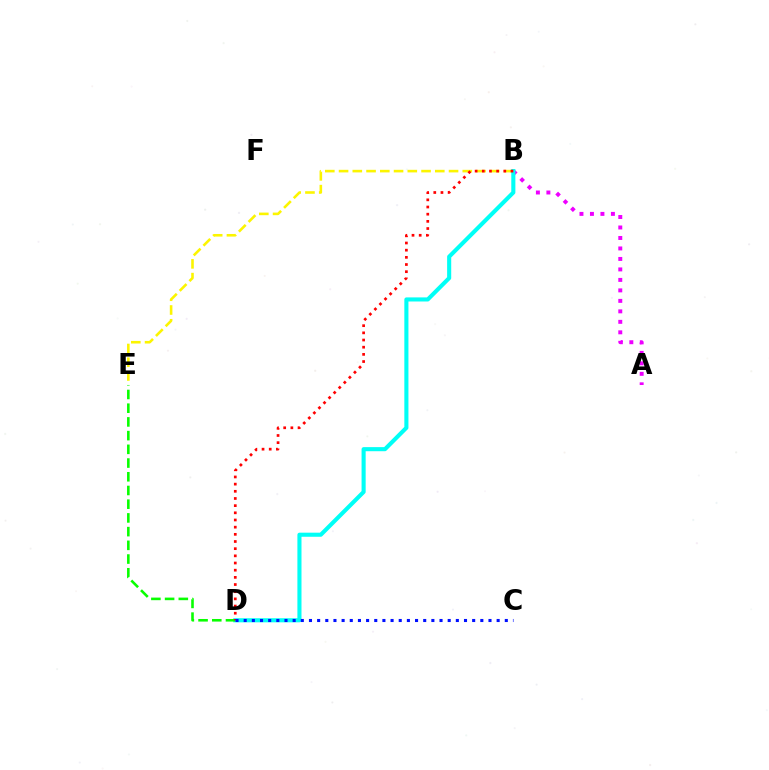{('B', 'E'): [{'color': '#fcf500', 'line_style': 'dashed', 'thickness': 1.87}], ('A', 'B'): [{'color': '#ee00ff', 'line_style': 'dotted', 'thickness': 2.85}], ('B', 'D'): [{'color': '#00fff6', 'line_style': 'solid', 'thickness': 2.95}, {'color': '#ff0000', 'line_style': 'dotted', 'thickness': 1.95}], ('D', 'E'): [{'color': '#08ff00', 'line_style': 'dashed', 'thickness': 1.86}], ('C', 'D'): [{'color': '#0010ff', 'line_style': 'dotted', 'thickness': 2.22}]}